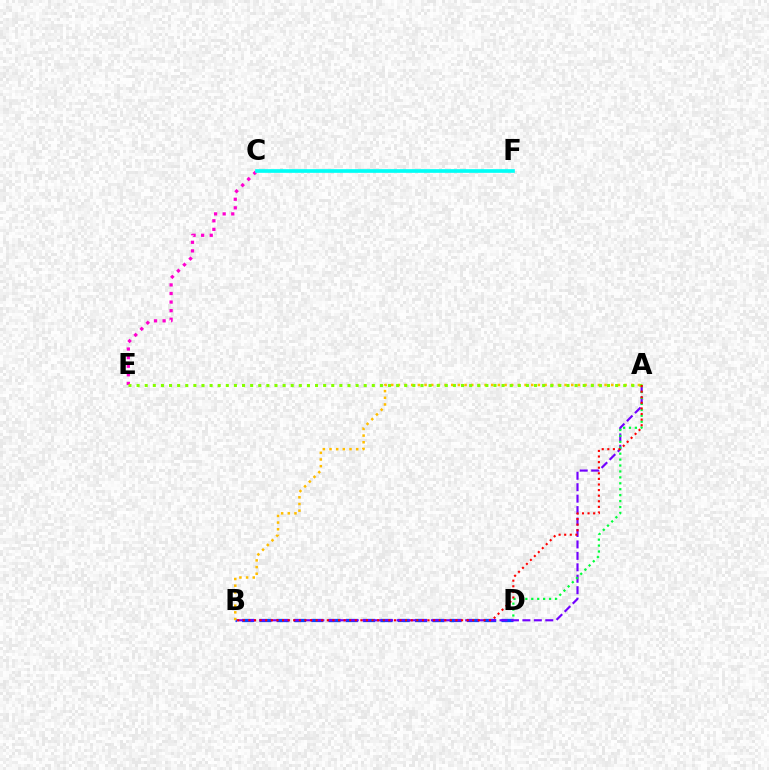{('B', 'D'): [{'color': '#004bff', 'line_style': 'dashed', 'thickness': 2.35}], ('A', 'B'): [{'color': '#7200ff', 'line_style': 'dashed', 'thickness': 1.55}, {'color': '#ffbd00', 'line_style': 'dotted', 'thickness': 1.81}, {'color': '#ff0000', 'line_style': 'dotted', 'thickness': 1.52}], ('A', 'D'): [{'color': '#00ff39', 'line_style': 'dotted', 'thickness': 1.61}], ('C', 'E'): [{'color': '#ff00cf', 'line_style': 'dotted', 'thickness': 2.33}], ('A', 'E'): [{'color': '#84ff00', 'line_style': 'dotted', 'thickness': 2.2}], ('C', 'F'): [{'color': '#00fff6', 'line_style': 'solid', 'thickness': 2.64}]}